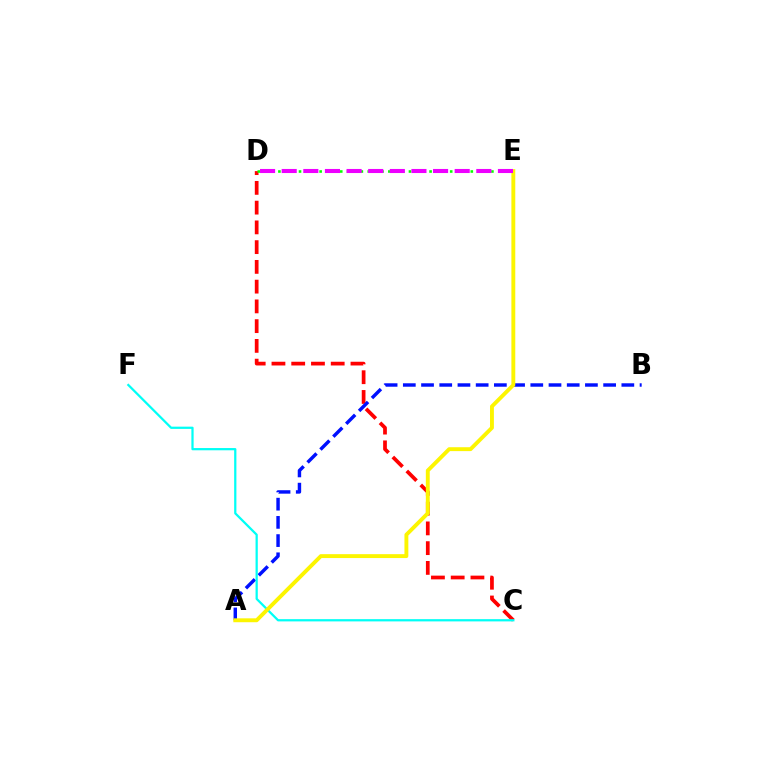{('C', 'D'): [{'color': '#ff0000', 'line_style': 'dashed', 'thickness': 2.68}], ('A', 'B'): [{'color': '#0010ff', 'line_style': 'dashed', 'thickness': 2.47}], ('C', 'F'): [{'color': '#00fff6', 'line_style': 'solid', 'thickness': 1.62}], ('D', 'E'): [{'color': '#08ff00', 'line_style': 'dotted', 'thickness': 1.87}, {'color': '#ee00ff', 'line_style': 'dashed', 'thickness': 2.94}], ('A', 'E'): [{'color': '#fcf500', 'line_style': 'solid', 'thickness': 2.8}]}